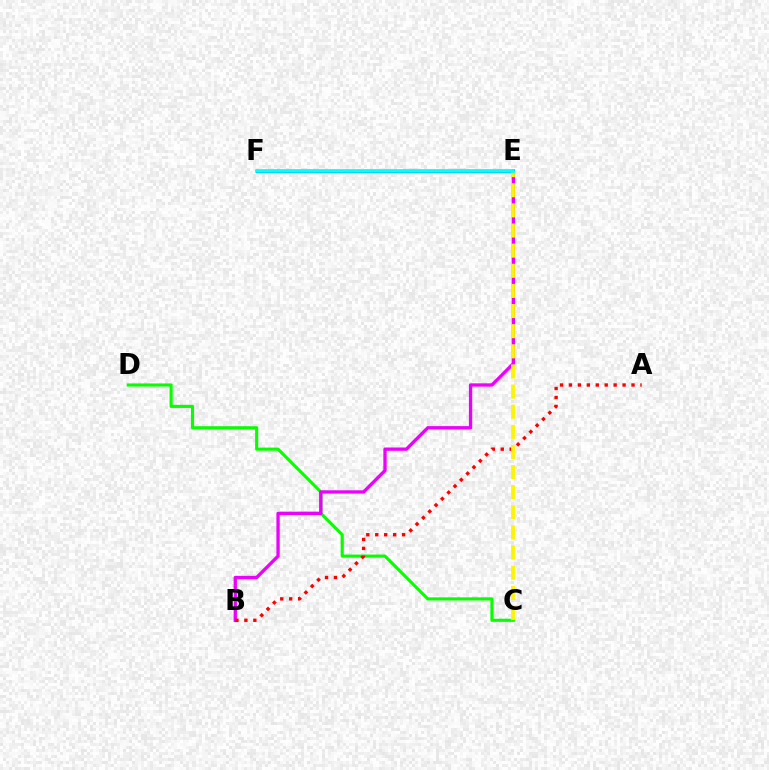{('C', 'D'): [{'color': '#08ff00', 'line_style': 'solid', 'thickness': 2.25}], ('B', 'E'): [{'color': '#ee00ff', 'line_style': 'solid', 'thickness': 2.39}], ('A', 'B'): [{'color': '#ff0000', 'line_style': 'dotted', 'thickness': 2.43}], ('E', 'F'): [{'color': '#0010ff', 'line_style': 'solid', 'thickness': 2.25}, {'color': '#00fff6', 'line_style': 'solid', 'thickness': 2.63}], ('C', 'E'): [{'color': '#fcf500', 'line_style': 'dashed', 'thickness': 2.73}]}